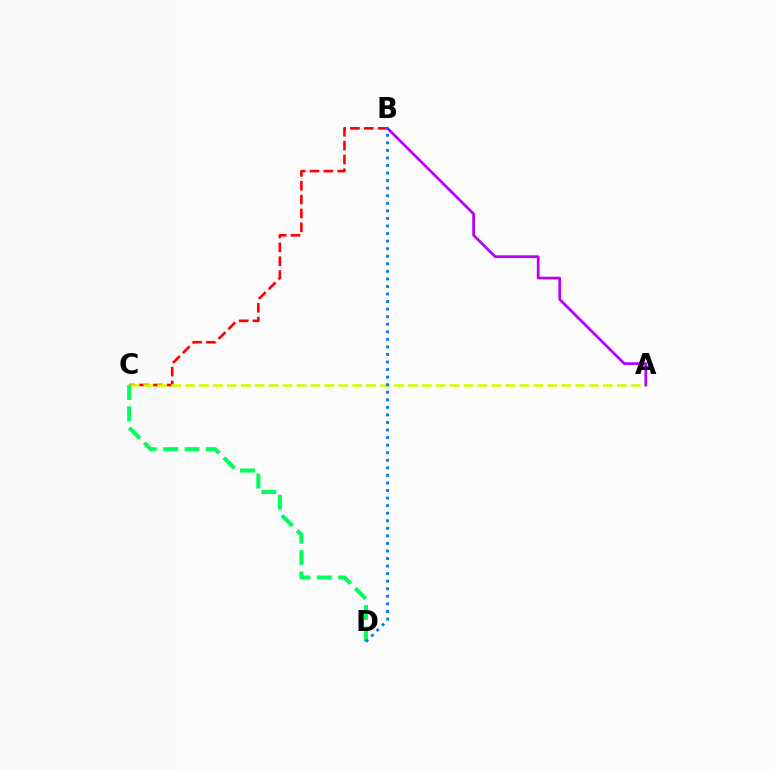{('B', 'C'): [{'color': '#ff0000', 'line_style': 'dashed', 'thickness': 1.88}], ('A', 'C'): [{'color': '#d1ff00', 'line_style': 'dashed', 'thickness': 1.89}], ('A', 'B'): [{'color': '#b900ff', 'line_style': 'solid', 'thickness': 1.96}], ('C', 'D'): [{'color': '#00ff5c', 'line_style': 'dashed', 'thickness': 2.91}], ('B', 'D'): [{'color': '#0074ff', 'line_style': 'dotted', 'thickness': 2.05}]}